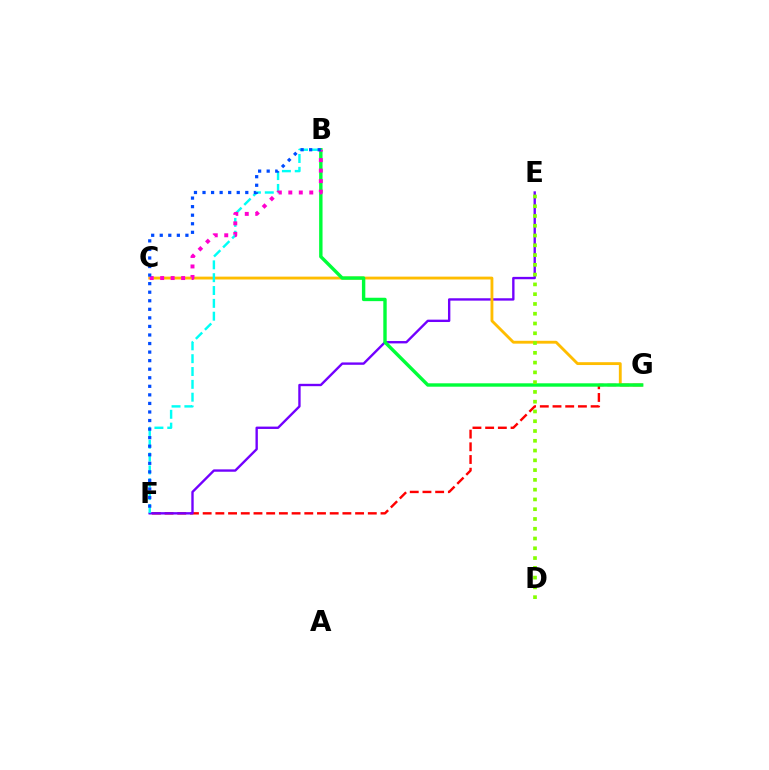{('F', 'G'): [{'color': '#ff0000', 'line_style': 'dashed', 'thickness': 1.73}], ('E', 'F'): [{'color': '#7200ff', 'line_style': 'solid', 'thickness': 1.71}], ('C', 'G'): [{'color': '#ffbd00', 'line_style': 'solid', 'thickness': 2.05}], ('B', 'G'): [{'color': '#00ff39', 'line_style': 'solid', 'thickness': 2.45}], ('B', 'F'): [{'color': '#00fff6', 'line_style': 'dashed', 'thickness': 1.74}, {'color': '#004bff', 'line_style': 'dotted', 'thickness': 2.32}], ('B', 'C'): [{'color': '#ff00cf', 'line_style': 'dotted', 'thickness': 2.85}], ('D', 'E'): [{'color': '#84ff00', 'line_style': 'dotted', 'thickness': 2.66}]}